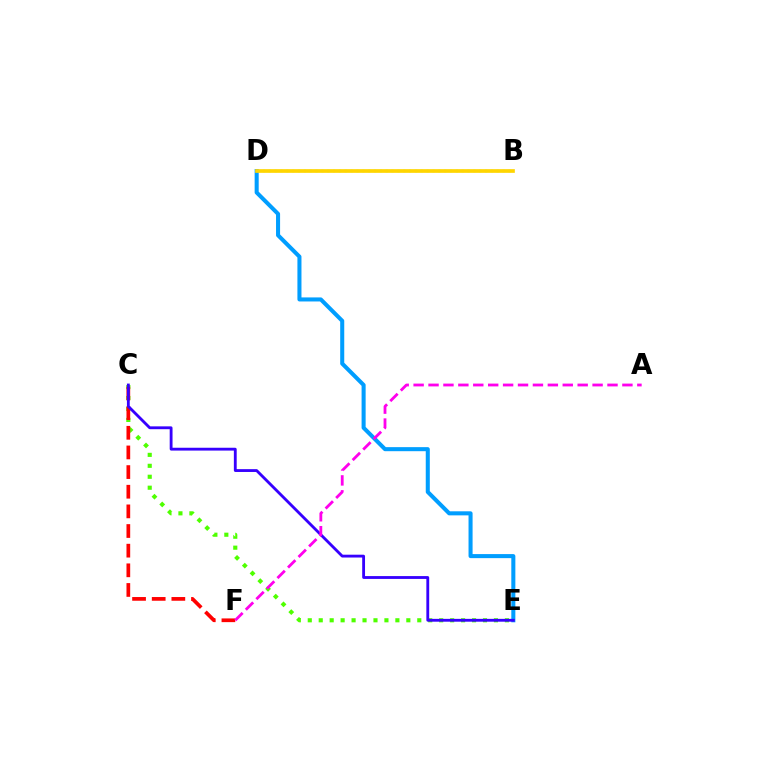{('B', 'D'): [{'color': '#00ff86', 'line_style': 'dotted', 'thickness': 1.59}, {'color': '#ffd500', 'line_style': 'solid', 'thickness': 2.65}], ('C', 'E'): [{'color': '#4fff00', 'line_style': 'dotted', 'thickness': 2.98}, {'color': '#3700ff', 'line_style': 'solid', 'thickness': 2.04}], ('D', 'E'): [{'color': '#009eff', 'line_style': 'solid', 'thickness': 2.92}], ('C', 'F'): [{'color': '#ff0000', 'line_style': 'dashed', 'thickness': 2.67}], ('A', 'F'): [{'color': '#ff00ed', 'line_style': 'dashed', 'thickness': 2.03}]}